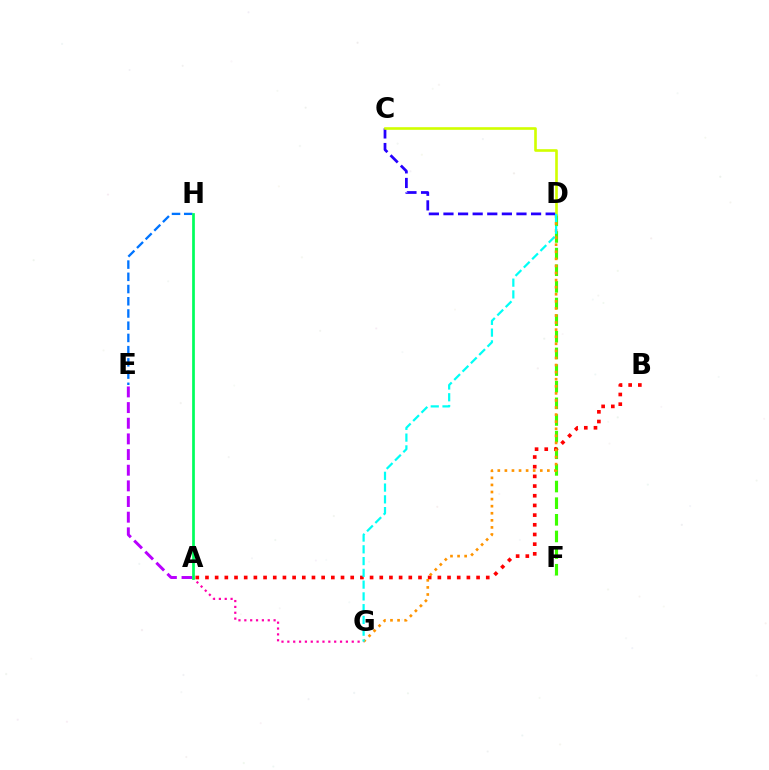{('D', 'F'): [{'color': '#3dff00', 'line_style': 'dashed', 'thickness': 2.26}], ('A', 'B'): [{'color': '#ff0000', 'line_style': 'dotted', 'thickness': 2.63}], ('D', 'G'): [{'color': '#ff9400', 'line_style': 'dotted', 'thickness': 1.92}, {'color': '#00fff6', 'line_style': 'dashed', 'thickness': 1.6}], ('A', 'G'): [{'color': '#ff00ac', 'line_style': 'dotted', 'thickness': 1.59}], ('C', 'D'): [{'color': '#2500ff', 'line_style': 'dashed', 'thickness': 1.98}, {'color': '#d1ff00', 'line_style': 'solid', 'thickness': 1.9}], ('A', 'E'): [{'color': '#b900ff', 'line_style': 'dashed', 'thickness': 2.13}], ('E', 'H'): [{'color': '#0074ff', 'line_style': 'dashed', 'thickness': 1.66}], ('A', 'H'): [{'color': '#00ff5c', 'line_style': 'solid', 'thickness': 1.96}]}